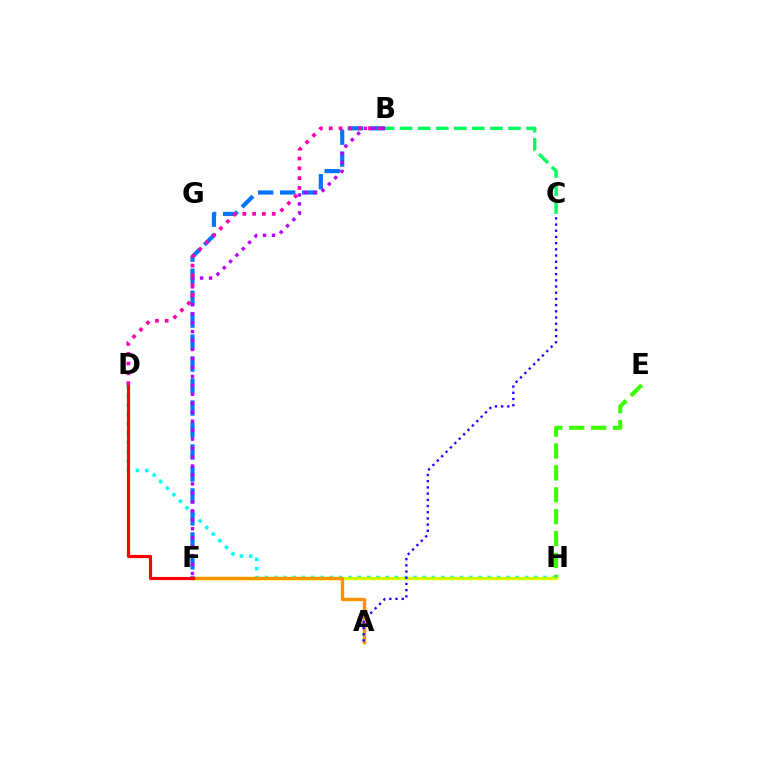{('D', 'H'): [{'color': '#00fff6', 'line_style': 'dotted', 'thickness': 2.52}], ('F', 'H'): [{'color': '#d1ff00', 'line_style': 'solid', 'thickness': 2.37}], ('B', 'F'): [{'color': '#0074ff', 'line_style': 'dashed', 'thickness': 2.99}, {'color': '#b900ff', 'line_style': 'dotted', 'thickness': 2.43}], ('A', 'F'): [{'color': '#ff9400', 'line_style': 'solid', 'thickness': 2.45}], ('D', 'F'): [{'color': '#ff0000', 'line_style': 'solid', 'thickness': 2.26}], ('B', 'D'): [{'color': '#ff00ac', 'line_style': 'dotted', 'thickness': 2.66}], ('E', 'H'): [{'color': '#3dff00', 'line_style': 'dashed', 'thickness': 2.97}], ('B', 'C'): [{'color': '#00ff5c', 'line_style': 'dashed', 'thickness': 2.45}], ('A', 'C'): [{'color': '#2500ff', 'line_style': 'dotted', 'thickness': 1.68}]}